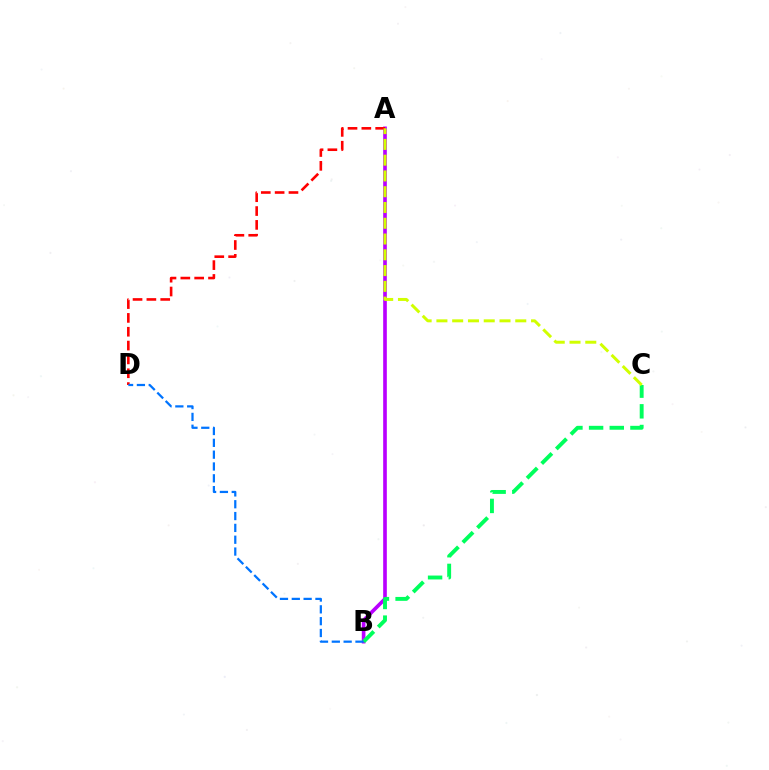{('A', 'B'): [{'color': '#b900ff', 'line_style': 'solid', 'thickness': 2.63}], ('A', 'D'): [{'color': '#ff0000', 'line_style': 'dashed', 'thickness': 1.88}], ('B', 'C'): [{'color': '#00ff5c', 'line_style': 'dashed', 'thickness': 2.81}], ('B', 'D'): [{'color': '#0074ff', 'line_style': 'dashed', 'thickness': 1.61}], ('A', 'C'): [{'color': '#d1ff00', 'line_style': 'dashed', 'thickness': 2.14}]}